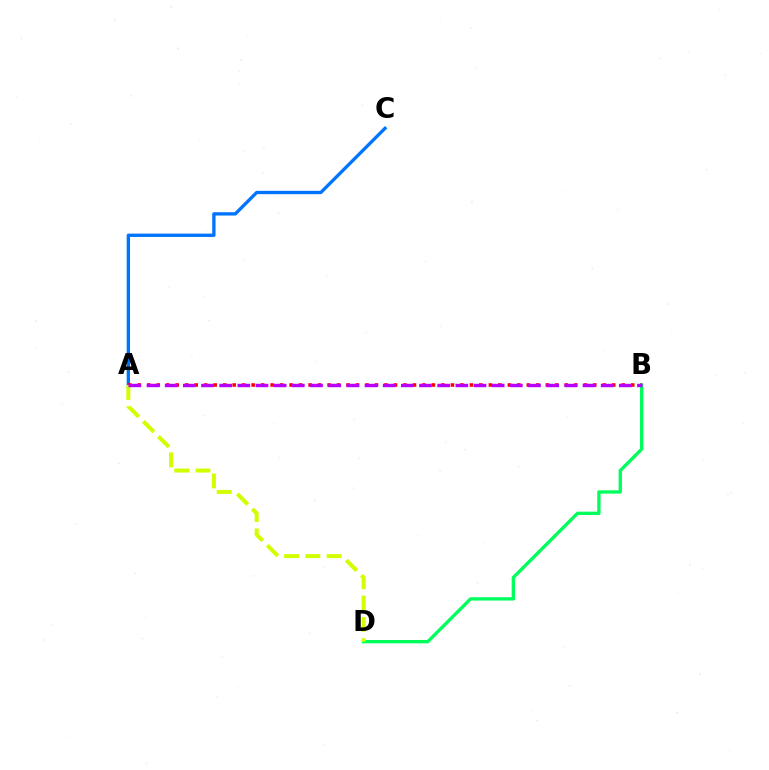{('A', 'C'): [{'color': '#0074ff', 'line_style': 'solid', 'thickness': 2.39}], ('B', 'D'): [{'color': '#00ff5c', 'line_style': 'solid', 'thickness': 2.4}], ('A', 'B'): [{'color': '#ff0000', 'line_style': 'dotted', 'thickness': 2.58}, {'color': '#b900ff', 'line_style': 'dashed', 'thickness': 2.47}], ('A', 'D'): [{'color': '#d1ff00', 'line_style': 'dashed', 'thickness': 2.89}]}